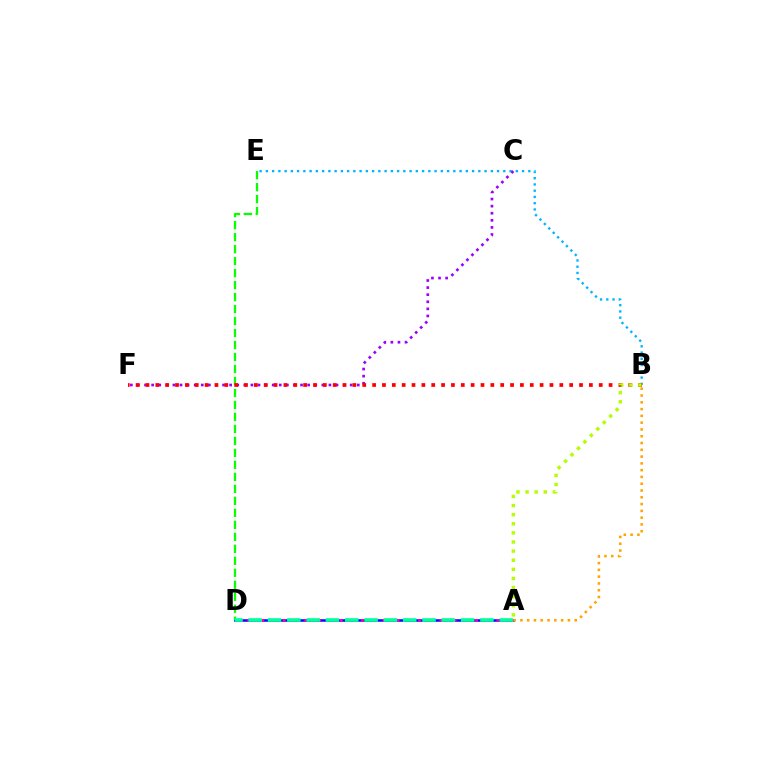{('B', 'E'): [{'color': '#00b5ff', 'line_style': 'dotted', 'thickness': 1.7}], ('C', 'F'): [{'color': '#9b00ff', 'line_style': 'dotted', 'thickness': 1.93}], ('A', 'D'): [{'color': '#0010ff', 'line_style': 'solid', 'thickness': 1.85}, {'color': '#ff00bd', 'line_style': 'dotted', 'thickness': 1.94}, {'color': '#00ff9d', 'line_style': 'dashed', 'thickness': 2.62}], ('D', 'E'): [{'color': '#08ff00', 'line_style': 'dashed', 'thickness': 1.63}], ('B', 'F'): [{'color': '#ff0000', 'line_style': 'dotted', 'thickness': 2.68}], ('A', 'B'): [{'color': '#b3ff00', 'line_style': 'dotted', 'thickness': 2.48}, {'color': '#ffa500', 'line_style': 'dotted', 'thickness': 1.84}]}